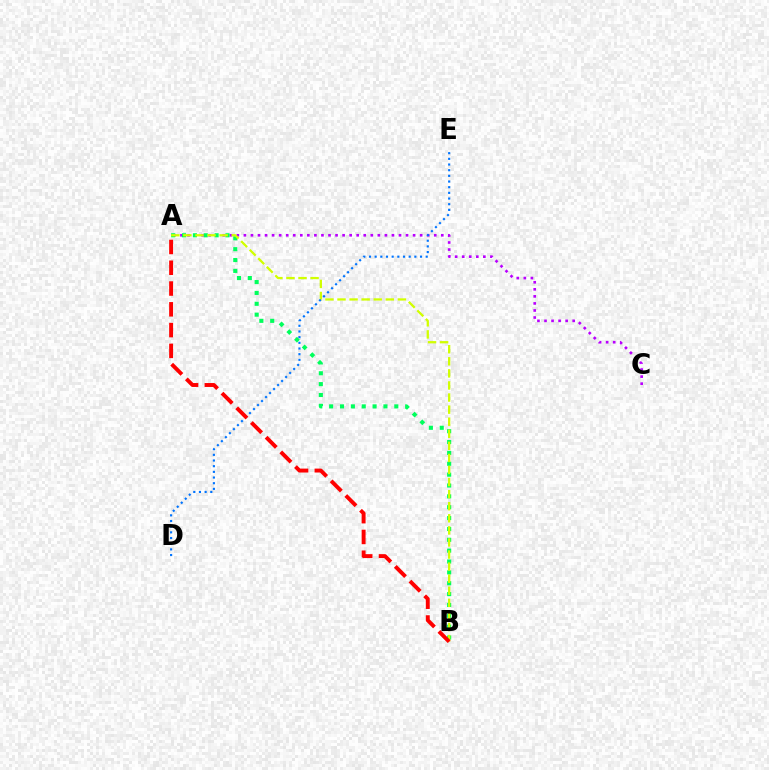{('A', 'C'): [{'color': '#b900ff', 'line_style': 'dotted', 'thickness': 1.92}], ('A', 'B'): [{'color': '#00ff5c', 'line_style': 'dotted', 'thickness': 2.95}, {'color': '#d1ff00', 'line_style': 'dashed', 'thickness': 1.64}, {'color': '#ff0000', 'line_style': 'dashed', 'thickness': 2.82}], ('D', 'E'): [{'color': '#0074ff', 'line_style': 'dotted', 'thickness': 1.54}]}